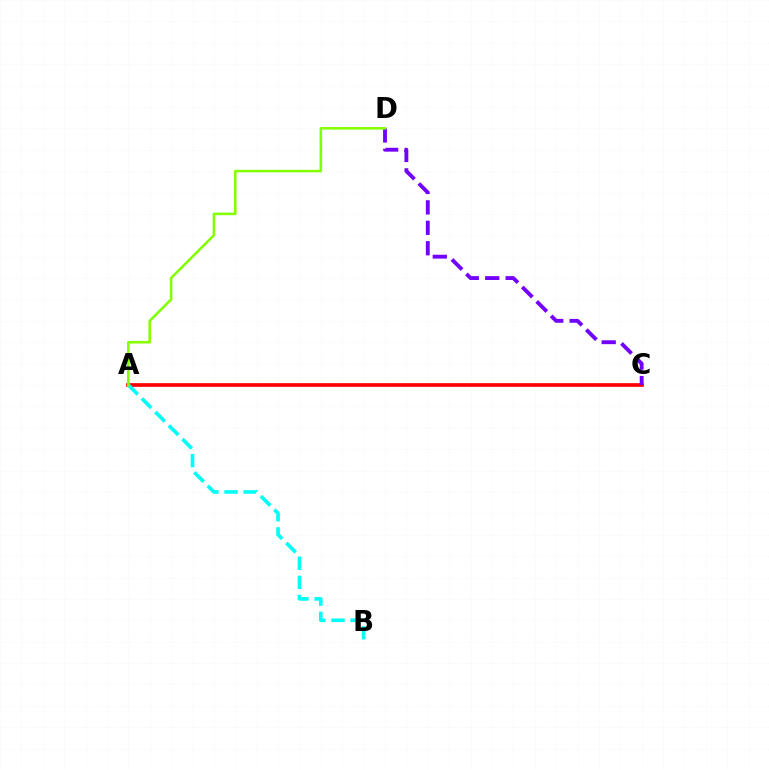{('A', 'C'): [{'color': '#ff0000', 'line_style': 'solid', 'thickness': 2.65}], ('C', 'D'): [{'color': '#7200ff', 'line_style': 'dashed', 'thickness': 2.78}], ('A', 'B'): [{'color': '#00fff6', 'line_style': 'dashed', 'thickness': 2.6}], ('A', 'D'): [{'color': '#84ff00', 'line_style': 'solid', 'thickness': 1.85}]}